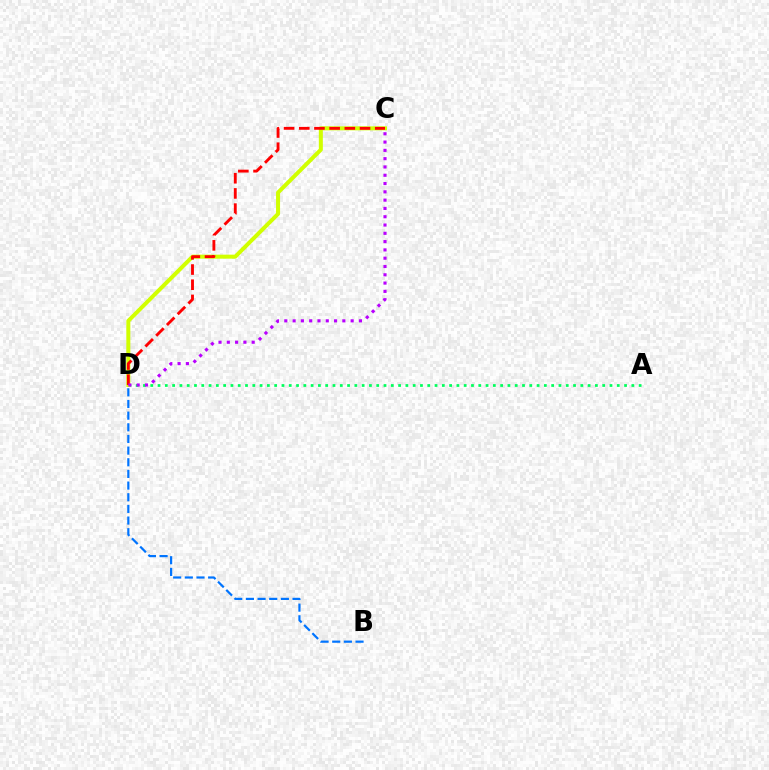{('A', 'D'): [{'color': '#00ff5c', 'line_style': 'dotted', 'thickness': 1.98}], ('B', 'D'): [{'color': '#0074ff', 'line_style': 'dashed', 'thickness': 1.58}], ('C', 'D'): [{'color': '#d1ff00', 'line_style': 'solid', 'thickness': 2.89}, {'color': '#ff0000', 'line_style': 'dashed', 'thickness': 2.06}, {'color': '#b900ff', 'line_style': 'dotted', 'thickness': 2.25}]}